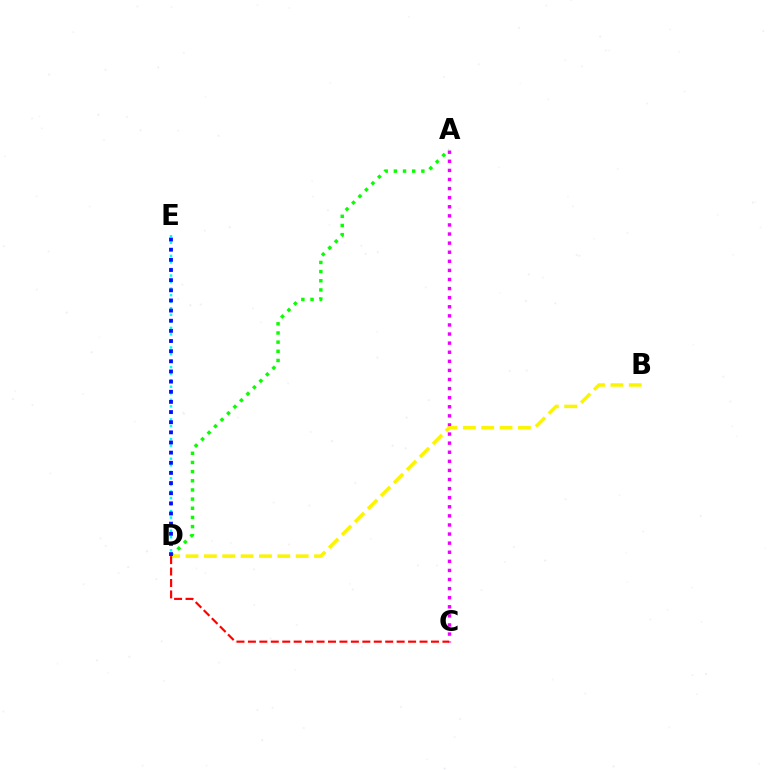{('A', 'C'): [{'color': '#ee00ff', 'line_style': 'dotted', 'thickness': 2.47}], ('D', 'E'): [{'color': '#00fff6', 'line_style': 'dotted', 'thickness': 1.78}, {'color': '#0010ff', 'line_style': 'dotted', 'thickness': 2.76}], ('A', 'D'): [{'color': '#08ff00', 'line_style': 'dotted', 'thickness': 2.49}], ('B', 'D'): [{'color': '#fcf500', 'line_style': 'dashed', 'thickness': 2.49}], ('C', 'D'): [{'color': '#ff0000', 'line_style': 'dashed', 'thickness': 1.55}]}